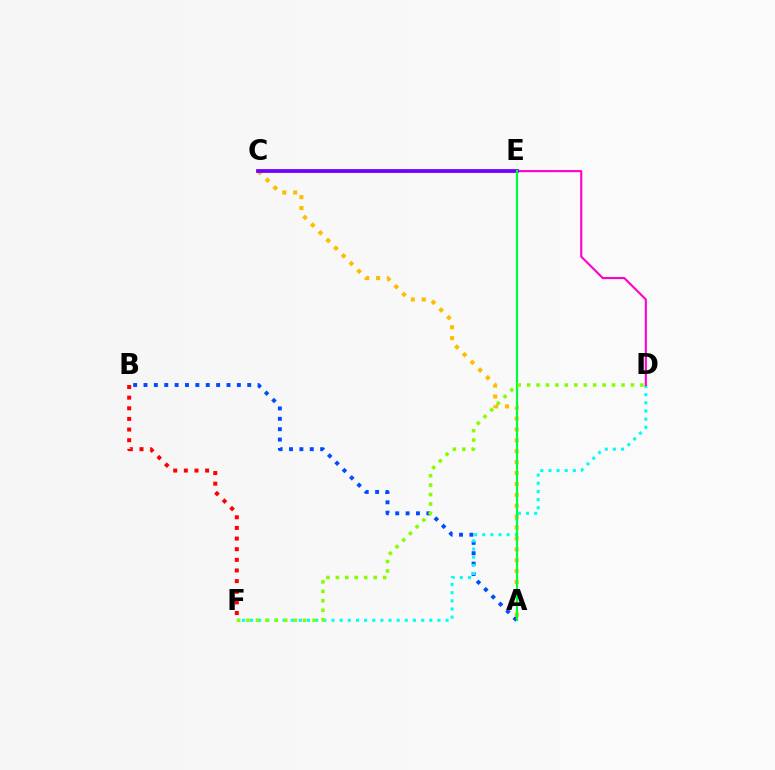{('A', 'B'): [{'color': '#004bff', 'line_style': 'dotted', 'thickness': 2.82}], ('D', 'F'): [{'color': '#00fff6', 'line_style': 'dotted', 'thickness': 2.21}, {'color': '#84ff00', 'line_style': 'dotted', 'thickness': 2.56}], ('D', 'E'): [{'color': '#ff00cf', 'line_style': 'solid', 'thickness': 1.53}], ('A', 'C'): [{'color': '#ffbd00', 'line_style': 'dotted', 'thickness': 2.96}], ('B', 'F'): [{'color': '#ff0000', 'line_style': 'dotted', 'thickness': 2.89}], ('C', 'E'): [{'color': '#7200ff', 'line_style': 'solid', 'thickness': 2.71}], ('A', 'E'): [{'color': '#00ff39', 'line_style': 'solid', 'thickness': 1.57}]}